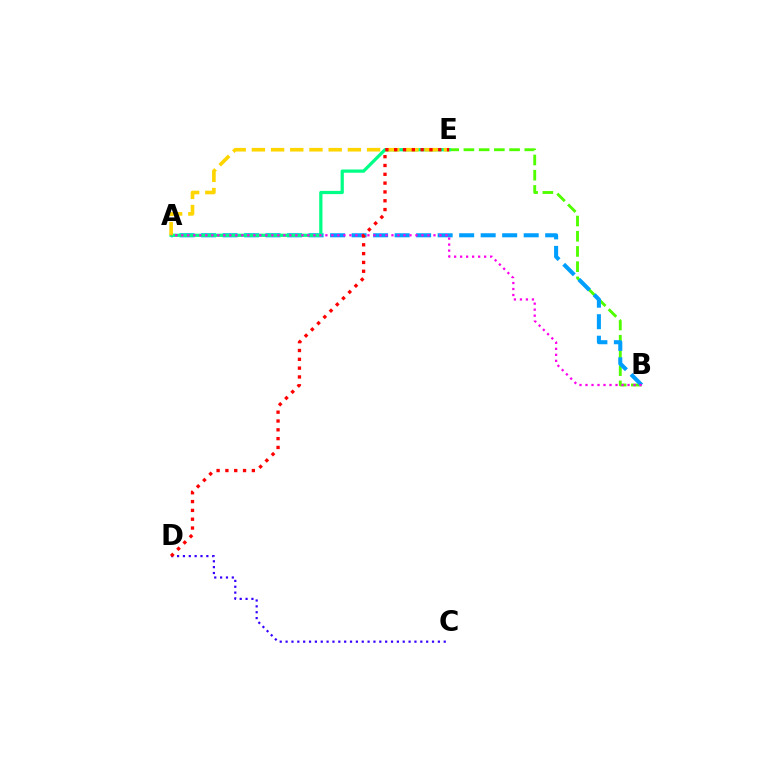{('B', 'E'): [{'color': '#4fff00', 'line_style': 'dashed', 'thickness': 2.07}], ('C', 'D'): [{'color': '#3700ff', 'line_style': 'dotted', 'thickness': 1.59}], ('A', 'B'): [{'color': '#009eff', 'line_style': 'dashed', 'thickness': 2.92}, {'color': '#ff00ed', 'line_style': 'dotted', 'thickness': 1.63}], ('A', 'E'): [{'color': '#00ff86', 'line_style': 'solid', 'thickness': 2.34}, {'color': '#ffd500', 'line_style': 'dashed', 'thickness': 2.61}], ('D', 'E'): [{'color': '#ff0000', 'line_style': 'dotted', 'thickness': 2.4}]}